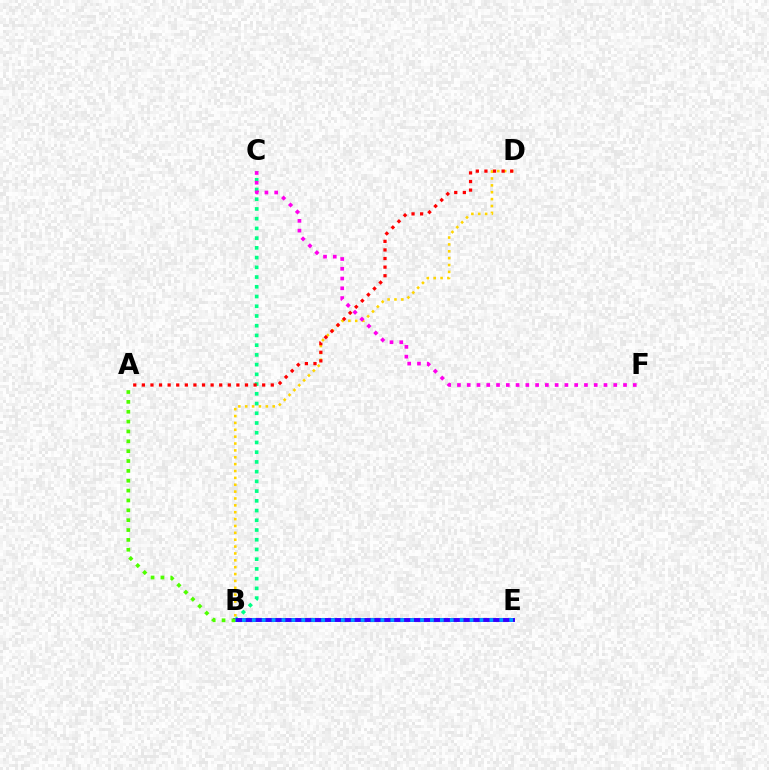{('B', 'C'): [{'color': '#00ff86', 'line_style': 'dotted', 'thickness': 2.64}], ('B', 'D'): [{'color': '#ffd500', 'line_style': 'dotted', 'thickness': 1.87}], ('A', 'D'): [{'color': '#ff0000', 'line_style': 'dotted', 'thickness': 2.34}], ('B', 'E'): [{'color': '#3700ff', 'line_style': 'solid', 'thickness': 2.84}, {'color': '#009eff', 'line_style': 'dotted', 'thickness': 2.69}], ('C', 'F'): [{'color': '#ff00ed', 'line_style': 'dotted', 'thickness': 2.65}], ('A', 'B'): [{'color': '#4fff00', 'line_style': 'dotted', 'thickness': 2.68}]}